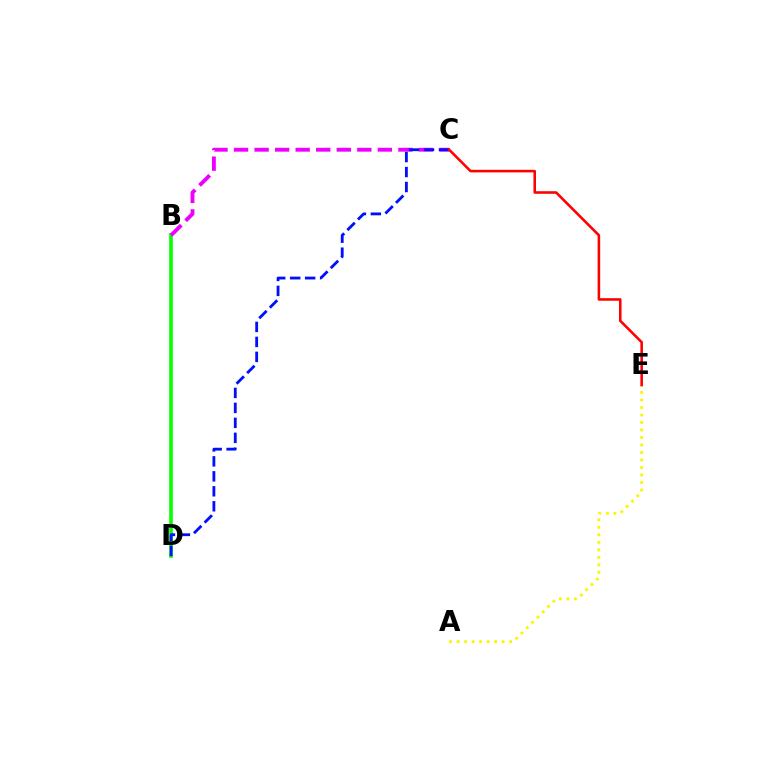{('B', 'D'): [{'color': '#00fff6', 'line_style': 'dashed', 'thickness': 1.7}, {'color': '#08ff00', 'line_style': 'solid', 'thickness': 2.62}], ('B', 'C'): [{'color': '#ee00ff', 'line_style': 'dashed', 'thickness': 2.79}], ('C', 'D'): [{'color': '#0010ff', 'line_style': 'dashed', 'thickness': 2.03}], ('A', 'E'): [{'color': '#fcf500', 'line_style': 'dotted', 'thickness': 2.04}], ('C', 'E'): [{'color': '#ff0000', 'line_style': 'solid', 'thickness': 1.85}]}